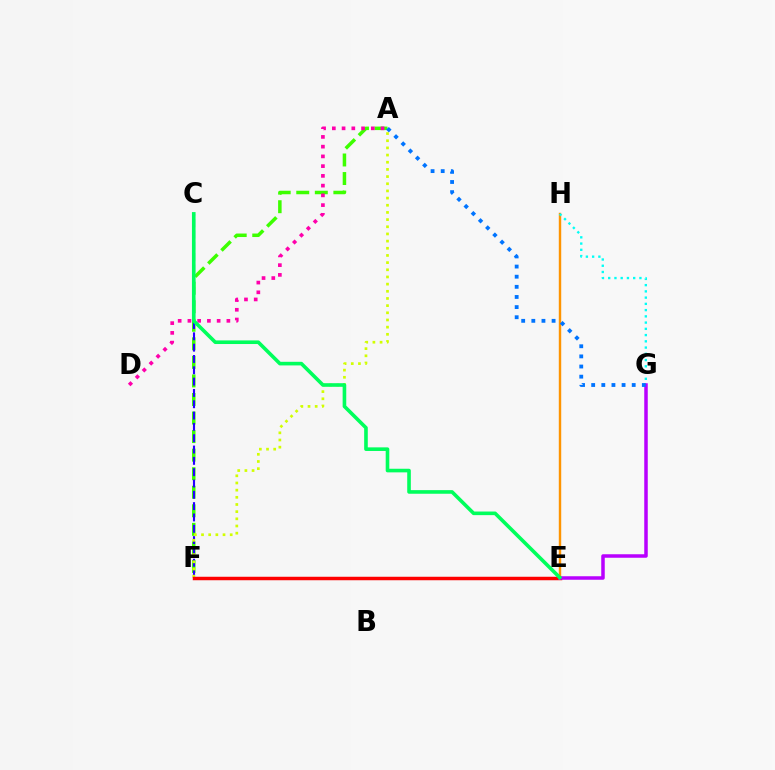{('A', 'F'): [{'color': '#3dff00', 'line_style': 'dashed', 'thickness': 2.52}, {'color': '#d1ff00', 'line_style': 'dotted', 'thickness': 1.95}], ('A', 'D'): [{'color': '#ff00ac', 'line_style': 'dotted', 'thickness': 2.65}], ('C', 'F'): [{'color': '#2500ff', 'line_style': 'dashed', 'thickness': 1.54}], ('E', 'H'): [{'color': '#ff9400', 'line_style': 'solid', 'thickness': 1.75}], ('E', 'F'): [{'color': '#ff0000', 'line_style': 'solid', 'thickness': 2.5}], ('G', 'H'): [{'color': '#00fff6', 'line_style': 'dotted', 'thickness': 1.7}], ('E', 'G'): [{'color': '#b900ff', 'line_style': 'solid', 'thickness': 2.52}], ('C', 'E'): [{'color': '#00ff5c', 'line_style': 'solid', 'thickness': 2.6}], ('A', 'G'): [{'color': '#0074ff', 'line_style': 'dotted', 'thickness': 2.75}]}